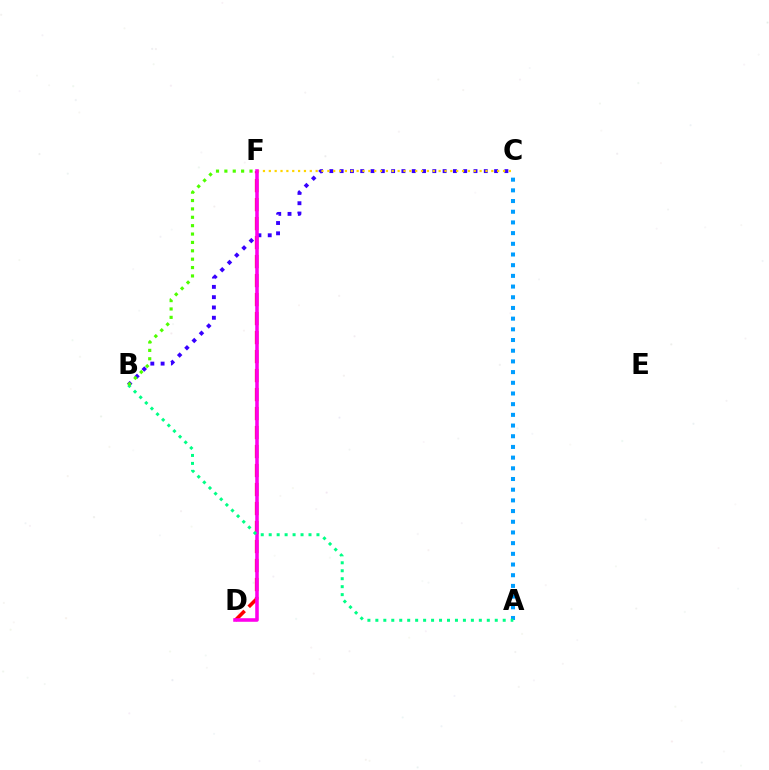{('B', 'C'): [{'color': '#3700ff', 'line_style': 'dotted', 'thickness': 2.8}], ('D', 'F'): [{'color': '#ff0000', 'line_style': 'dashed', 'thickness': 2.58}, {'color': '#ff00ed', 'line_style': 'solid', 'thickness': 2.57}], ('A', 'C'): [{'color': '#009eff', 'line_style': 'dotted', 'thickness': 2.9}], ('C', 'F'): [{'color': '#ffd500', 'line_style': 'dotted', 'thickness': 1.59}], ('A', 'B'): [{'color': '#00ff86', 'line_style': 'dotted', 'thickness': 2.16}], ('B', 'F'): [{'color': '#4fff00', 'line_style': 'dotted', 'thickness': 2.28}]}